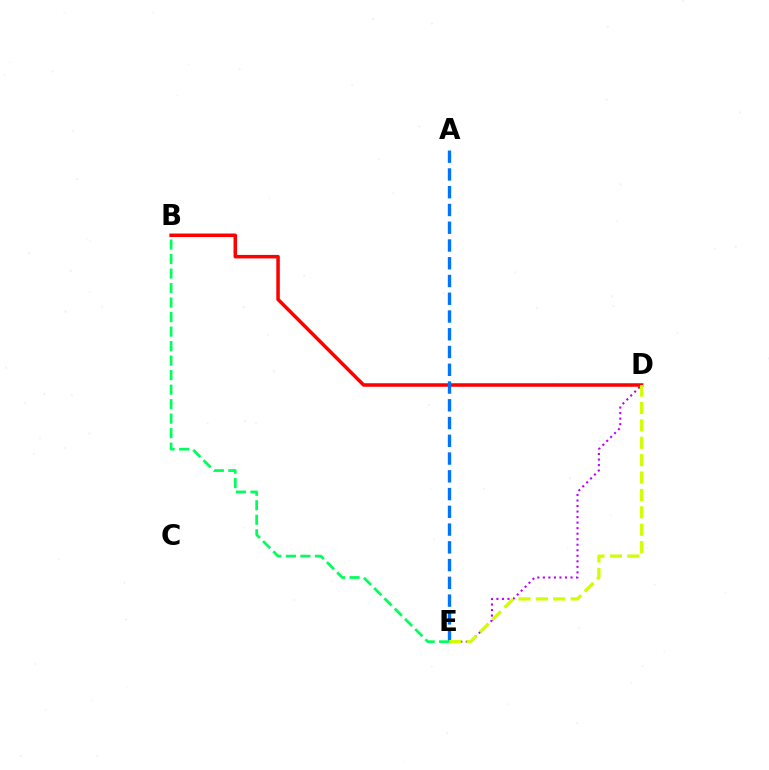{('D', 'E'): [{'color': '#b900ff', 'line_style': 'dotted', 'thickness': 1.5}, {'color': '#d1ff00', 'line_style': 'dashed', 'thickness': 2.36}], ('B', 'D'): [{'color': '#ff0000', 'line_style': 'solid', 'thickness': 2.53}], ('A', 'E'): [{'color': '#0074ff', 'line_style': 'dashed', 'thickness': 2.41}], ('B', 'E'): [{'color': '#00ff5c', 'line_style': 'dashed', 'thickness': 1.97}]}